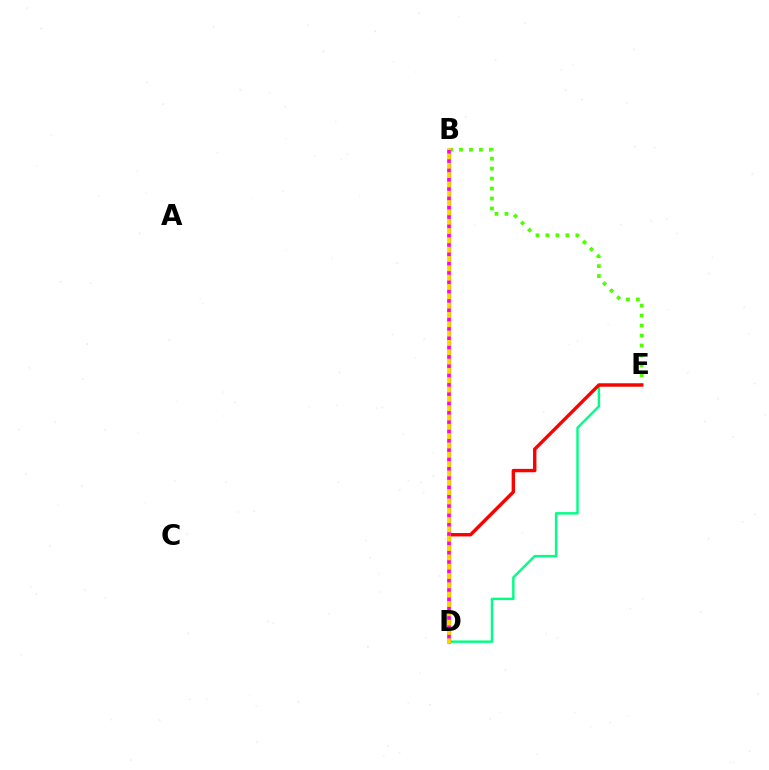{('B', 'E'): [{'color': '#4fff00', 'line_style': 'dotted', 'thickness': 2.71}], ('D', 'E'): [{'color': '#00ff86', 'line_style': 'solid', 'thickness': 1.77}, {'color': '#ff0000', 'line_style': 'solid', 'thickness': 2.45}], ('B', 'D'): [{'color': '#009eff', 'line_style': 'solid', 'thickness': 1.83}, {'color': '#3700ff', 'line_style': 'solid', 'thickness': 2.27}, {'color': '#ffd500', 'line_style': 'solid', 'thickness': 2.74}, {'color': '#ff00ed', 'line_style': 'dotted', 'thickness': 2.53}]}